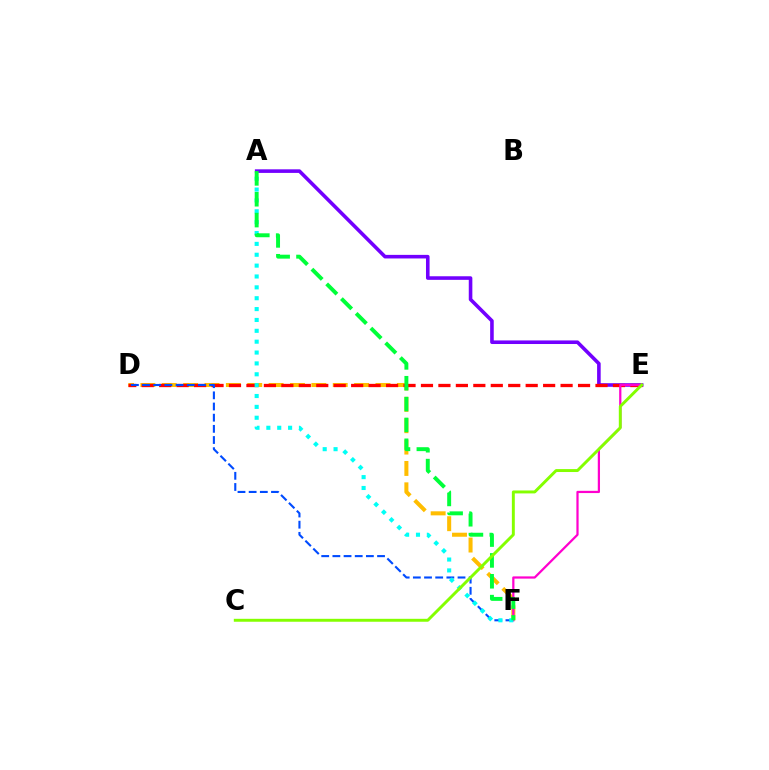{('A', 'E'): [{'color': '#7200ff', 'line_style': 'solid', 'thickness': 2.58}], ('D', 'F'): [{'color': '#ffbd00', 'line_style': 'dashed', 'thickness': 2.9}, {'color': '#004bff', 'line_style': 'dashed', 'thickness': 1.52}], ('D', 'E'): [{'color': '#ff0000', 'line_style': 'dashed', 'thickness': 2.37}], ('E', 'F'): [{'color': '#ff00cf', 'line_style': 'solid', 'thickness': 1.61}], ('A', 'F'): [{'color': '#00fff6', 'line_style': 'dotted', 'thickness': 2.95}, {'color': '#00ff39', 'line_style': 'dashed', 'thickness': 2.83}], ('C', 'E'): [{'color': '#84ff00', 'line_style': 'solid', 'thickness': 2.12}]}